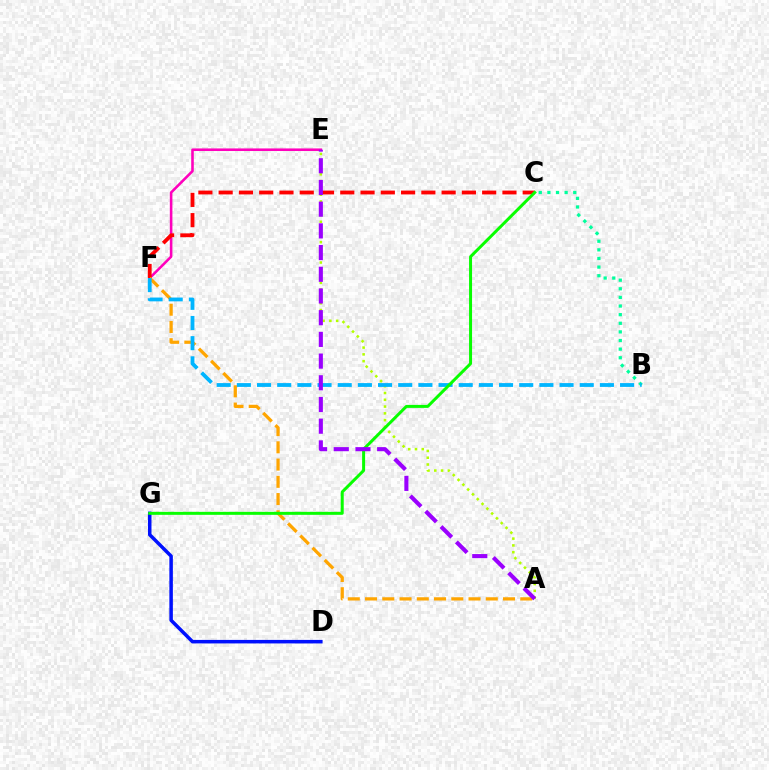{('E', 'F'): [{'color': '#ff00bd', 'line_style': 'solid', 'thickness': 1.86}], ('A', 'E'): [{'color': '#b3ff00', 'line_style': 'dotted', 'thickness': 1.84}, {'color': '#9b00ff', 'line_style': 'dashed', 'thickness': 2.95}], ('B', 'C'): [{'color': '#00ff9d', 'line_style': 'dotted', 'thickness': 2.34}], ('C', 'F'): [{'color': '#ff0000', 'line_style': 'dashed', 'thickness': 2.75}], ('A', 'F'): [{'color': '#ffa500', 'line_style': 'dashed', 'thickness': 2.34}], ('B', 'F'): [{'color': '#00b5ff', 'line_style': 'dashed', 'thickness': 2.74}], ('D', 'G'): [{'color': '#0010ff', 'line_style': 'solid', 'thickness': 2.53}], ('C', 'G'): [{'color': '#08ff00', 'line_style': 'solid', 'thickness': 2.15}]}